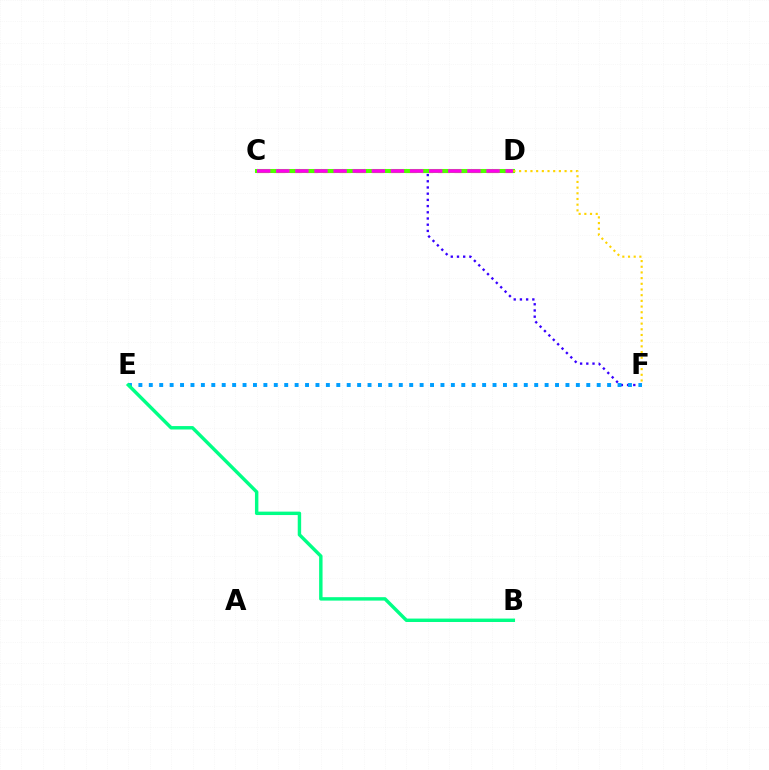{('C', 'F'): [{'color': '#3700ff', 'line_style': 'dotted', 'thickness': 1.69}], ('E', 'F'): [{'color': '#009eff', 'line_style': 'dotted', 'thickness': 2.83}], ('C', 'D'): [{'color': '#ff0000', 'line_style': 'dashed', 'thickness': 2.23}, {'color': '#4fff00', 'line_style': 'solid', 'thickness': 2.91}, {'color': '#ff00ed', 'line_style': 'dashed', 'thickness': 2.6}], ('D', 'F'): [{'color': '#ffd500', 'line_style': 'dotted', 'thickness': 1.54}], ('B', 'E'): [{'color': '#00ff86', 'line_style': 'solid', 'thickness': 2.47}]}